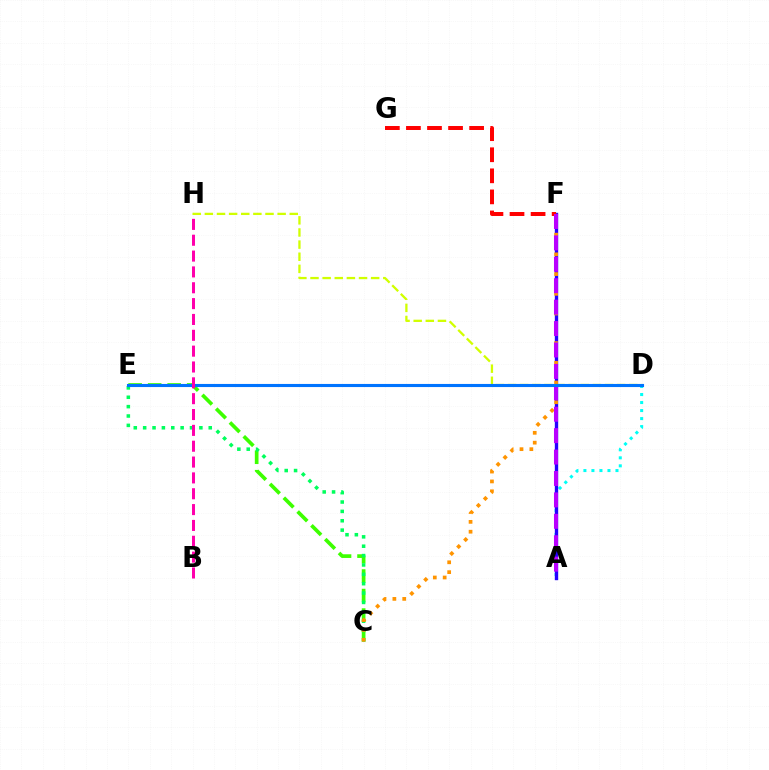{('A', 'D'): [{'color': '#00fff6', 'line_style': 'dotted', 'thickness': 2.18}], ('C', 'E'): [{'color': '#3dff00', 'line_style': 'dashed', 'thickness': 2.65}, {'color': '#00ff5c', 'line_style': 'dotted', 'thickness': 2.55}], ('A', 'F'): [{'color': '#2500ff', 'line_style': 'solid', 'thickness': 2.42}, {'color': '#b900ff', 'line_style': 'dashed', 'thickness': 2.91}], ('F', 'G'): [{'color': '#ff0000', 'line_style': 'dashed', 'thickness': 2.86}], ('D', 'H'): [{'color': '#d1ff00', 'line_style': 'dashed', 'thickness': 1.65}], ('C', 'F'): [{'color': '#ff9400', 'line_style': 'dotted', 'thickness': 2.68}], ('D', 'E'): [{'color': '#0074ff', 'line_style': 'solid', 'thickness': 2.23}], ('B', 'H'): [{'color': '#ff00ac', 'line_style': 'dashed', 'thickness': 2.15}]}